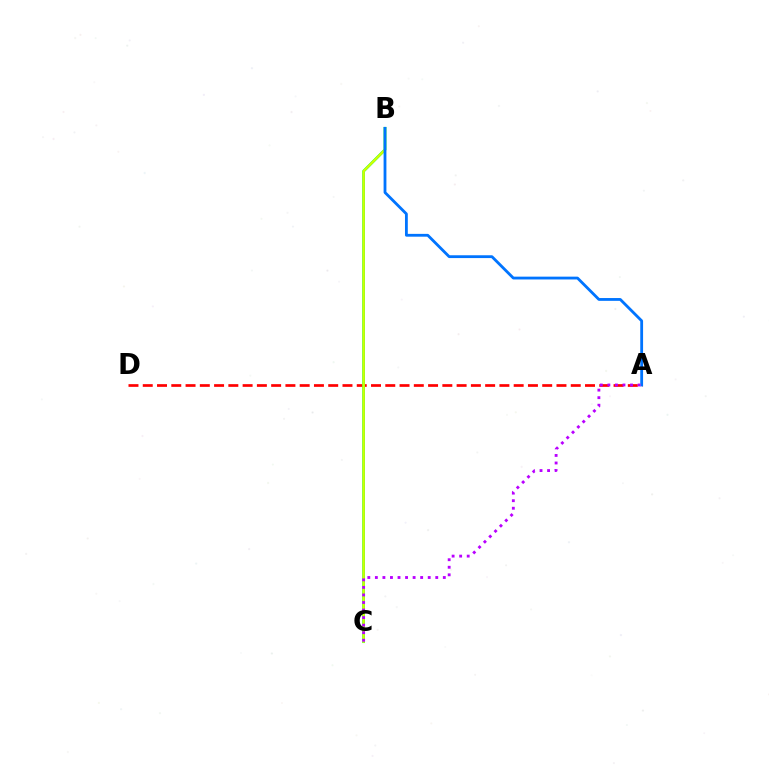{('A', 'D'): [{'color': '#ff0000', 'line_style': 'dashed', 'thickness': 1.94}], ('B', 'C'): [{'color': '#00ff5c', 'line_style': 'solid', 'thickness': 2.0}, {'color': '#d1ff00', 'line_style': 'solid', 'thickness': 1.69}], ('A', 'B'): [{'color': '#0074ff', 'line_style': 'solid', 'thickness': 2.03}], ('A', 'C'): [{'color': '#b900ff', 'line_style': 'dotted', 'thickness': 2.05}]}